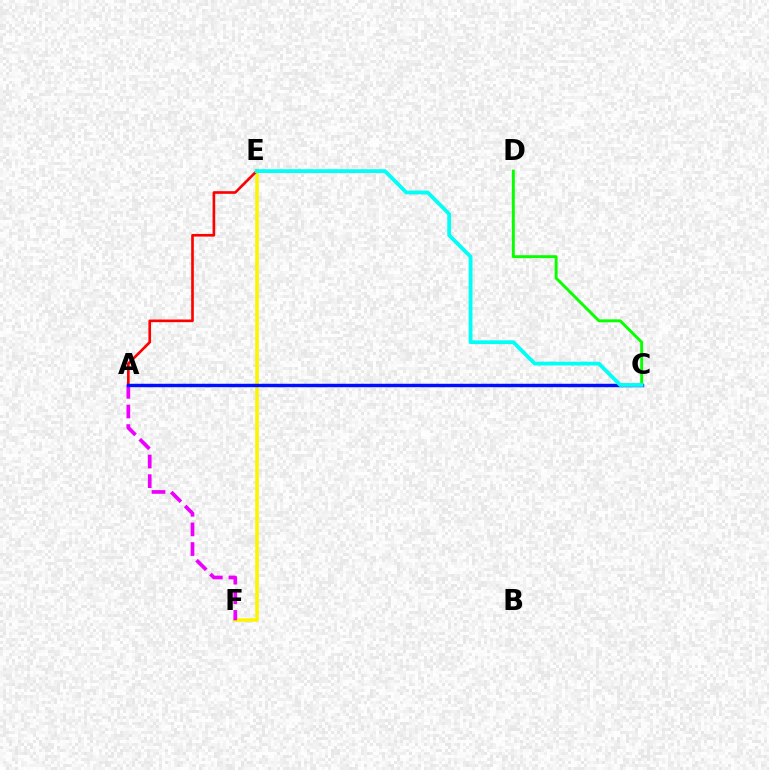{('C', 'D'): [{'color': '#08ff00', 'line_style': 'solid', 'thickness': 2.1}], ('E', 'F'): [{'color': '#fcf500', 'line_style': 'solid', 'thickness': 2.54}], ('A', 'E'): [{'color': '#ff0000', 'line_style': 'solid', 'thickness': 1.91}], ('A', 'F'): [{'color': '#ee00ff', 'line_style': 'dashed', 'thickness': 2.67}], ('A', 'C'): [{'color': '#0010ff', 'line_style': 'solid', 'thickness': 2.47}], ('C', 'E'): [{'color': '#00fff6', 'line_style': 'solid', 'thickness': 2.73}]}